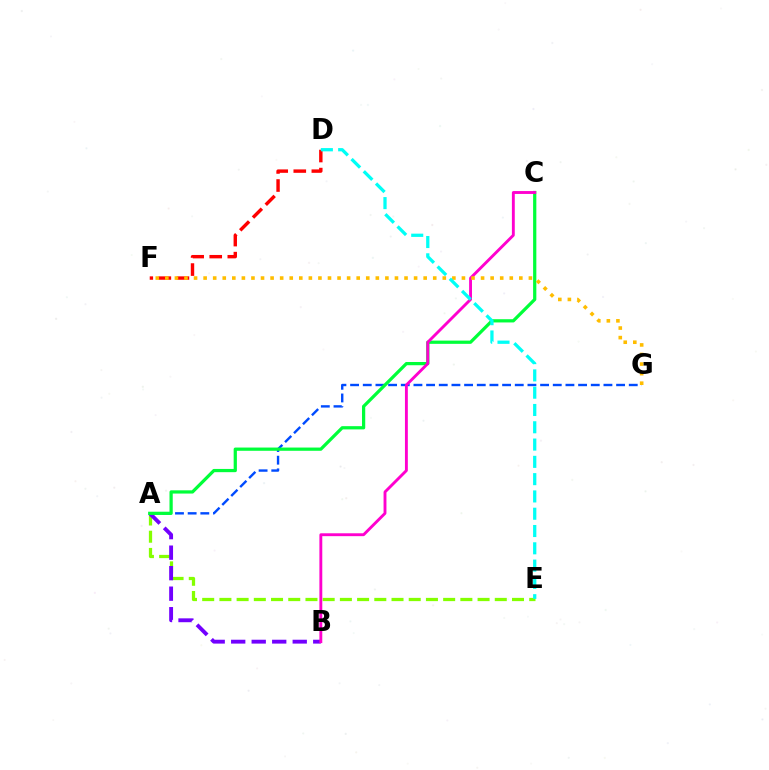{('A', 'E'): [{'color': '#84ff00', 'line_style': 'dashed', 'thickness': 2.34}], ('A', 'G'): [{'color': '#004bff', 'line_style': 'dashed', 'thickness': 1.72}], ('A', 'B'): [{'color': '#7200ff', 'line_style': 'dashed', 'thickness': 2.79}], ('A', 'C'): [{'color': '#00ff39', 'line_style': 'solid', 'thickness': 2.33}], ('B', 'C'): [{'color': '#ff00cf', 'line_style': 'solid', 'thickness': 2.07}], ('D', 'F'): [{'color': '#ff0000', 'line_style': 'dashed', 'thickness': 2.45}], ('F', 'G'): [{'color': '#ffbd00', 'line_style': 'dotted', 'thickness': 2.6}], ('D', 'E'): [{'color': '#00fff6', 'line_style': 'dashed', 'thickness': 2.35}]}